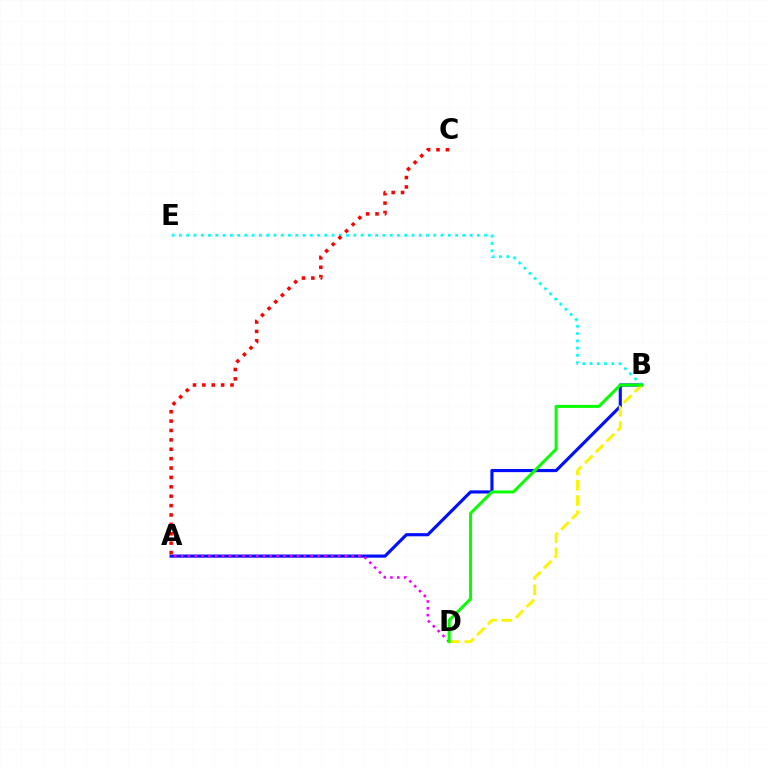{('A', 'B'): [{'color': '#0010ff', 'line_style': 'solid', 'thickness': 2.27}], ('B', 'E'): [{'color': '#00fff6', 'line_style': 'dotted', 'thickness': 1.97}], ('A', 'C'): [{'color': '#ff0000', 'line_style': 'dotted', 'thickness': 2.55}], ('B', 'D'): [{'color': '#fcf500', 'line_style': 'dashed', 'thickness': 2.08}, {'color': '#08ff00', 'line_style': 'solid', 'thickness': 2.16}], ('A', 'D'): [{'color': '#ee00ff', 'line_style': 'dotted', 'thickness': 1.85}]}